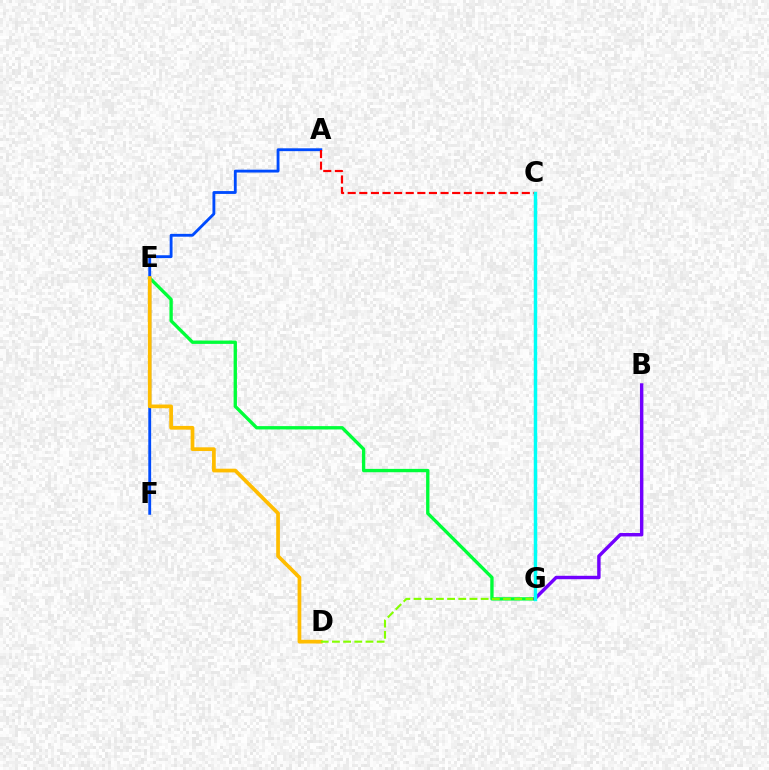{('E', 'G'): [{'color': '#00ff39', 'line_style': 'solid', 'thickness': 2.4}], ('B', 'G'): [{'color': '#7200ff', 'line_style': 'solid', 'thickness': 2.46}], ('A', 'F'): [{'color': '#004bff', 'line_style': 'solid', 'thickness': 2.05}], ('C', 'G'): [{'color': '#ff00cf', 'line_style': 'dashed', 'thickness': 1.52}, {'color': '#00fff6', 'line_style': 'solid', 'thickness': 2.47}], ('A', 'C'): [{'color': '#ff0000', 'line_style': 'dashed', 'thickness': 1.58}], ('D', 'E'): [{'color': '#ffbd00', 'line_style': 'solid', 'thickness': 2.68}], ('D', 'G'): [{'color': '#84ff00', 'line_style': 'dashed', 'thickness': 1.52}]}